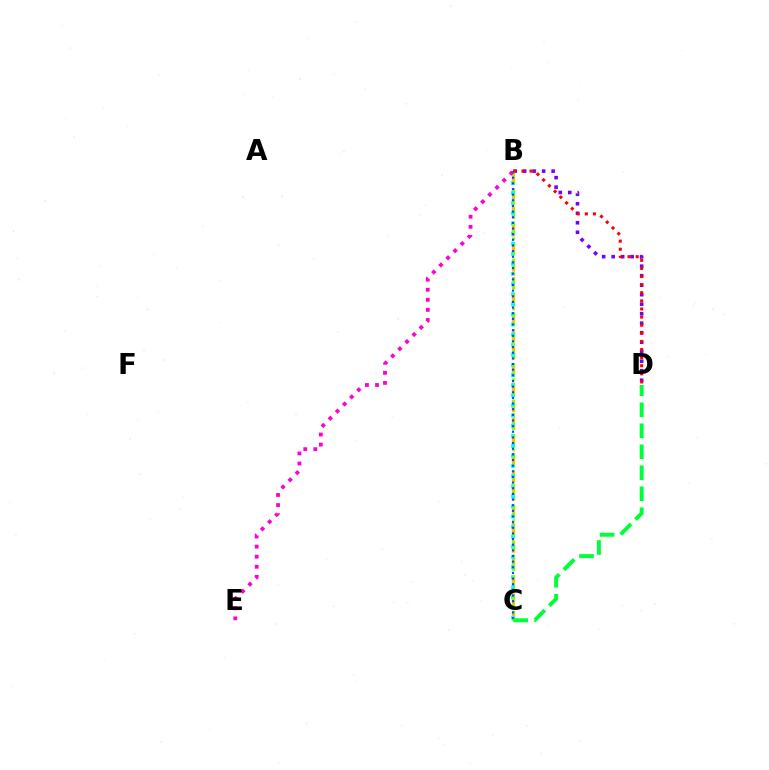{('B', 'D'): [{'color': '#7200ff', 'line_style': 'dotted', 'thickness': 2.58}, {'color': '#ff0000', 'line_style': 'dotted', 'thickness': 2.2}], ('B', 'C'): [{'color': '#ffbd00', 'line_style': 'dashed', 'thickness': 2.39}, {'color': '#00fff6', 'line_style': 'dotted', 'thickness': 2.75}, {'color': '#84ff00', 'line_style': 'dotted', 'thickness': 1.91}, {'color': '#004bff', 'line_style': 'dotted', 'thickness': 1.53}], ('B', 'E'): [{'color': '#ff00cf', 'line_style': 'dotted', 'thickness': 2.74}], ('C', 'D'): [{'color': '#00ff39', 'line_style': 'dashed', 'thickness': 2.85}]}